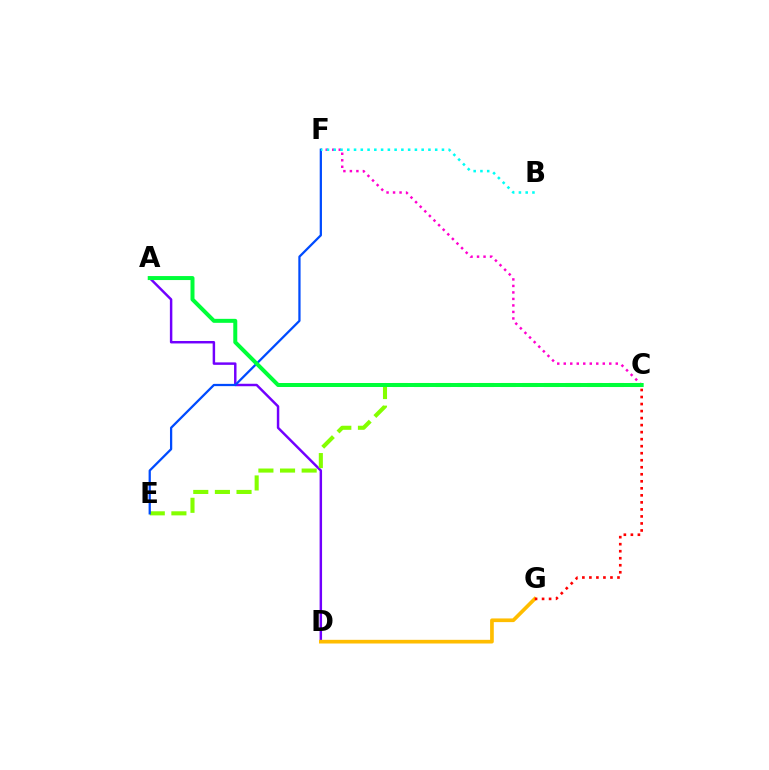{('A', 'D'): [{'color': '#7200ff', 'line_style': 'solid', 'thickness': 1.77}], ('C', 'E'): [{'color': '#84ff00', 'line_style': 'dashed', 'thickness': 2.94}], ('C', 'F'): [{'color': '#ff00cf', 'line_style': 'dotted', 'thickness': 1.77}], ('E', 'F'): [{'color': '#004bff', 'line_style': 'solid', 'thickness': 1.63}], ('D', 'G'): [{'color': '#ffbd00', 'line_style': 'solid', 'thickness': 2.65}], ('B', 'F'): [{'color': '#00fff6', 'line_style': 'dotted', 'thickness': 1.84}], ('A', 'C'): [{'color': '#00ff39', 'line_style': 'solid', 'thickness': 2.87}], ('C', 'G'): [{'color': '#ff0000', 'line_style': 'dotted', 'thickness': 1.91}]}